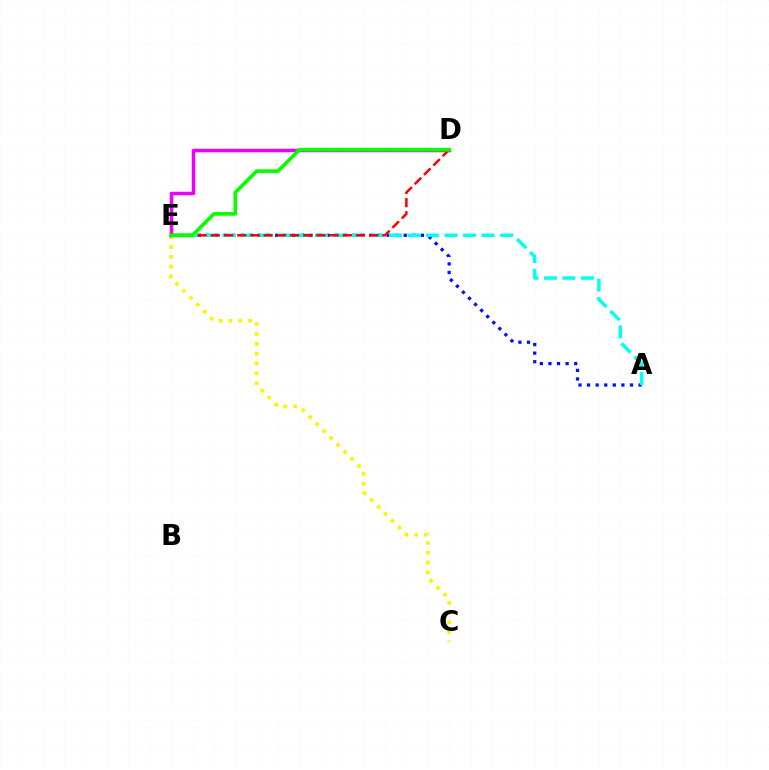{('A', 'E'): [{'color': '#0010ff', 'line_style': 'dotted', 'thickness': 2.33}, {'color': '#00fff6', 'line_style': 'dashed', 'thickness': 2.52}], ('C', 'E'): [{'color': '#fcf500', 'line_style': 'dotted', 'thickness': 2.67}], ('D', 'E'): [{'color': '#ee00ff', 'line_style': 'solid', 'thickness': 2.52}, {'color': '#ff0000', 'line_style': 'dashed', 'thickness': 1.79}, {'color': '#08ff00', 'line_style': 'solid', 'thickness': 2.65}]}